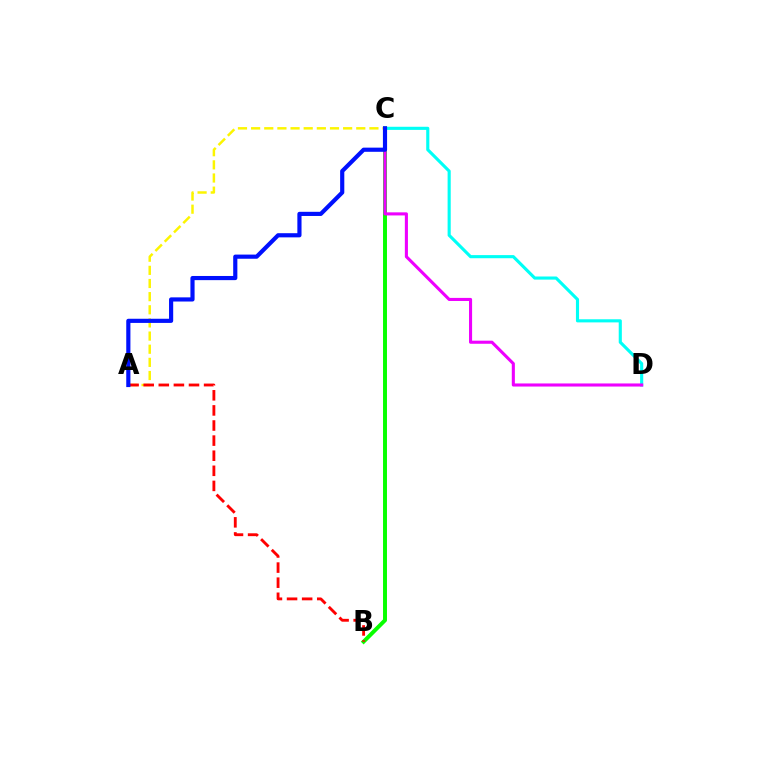{('B', 'C'): [{'color': '#08ff00', 'line_style': 'solid', 'thickness': 2.84}], ('C', 'D'): [{'color': '#00fff6', 'line_style': 'solid', 'thickness': 2.25}, {'color': '#ee00ff', 'line_style': 'solid', 'thickness': 2.22}], ('A', 'C'): [{'color': '#fcf500', 'line_style': 'dashed', 'thickness': 1.79}, {'color': '#0010ff', 'line_style': 'solid', 'thickness': 3.0}], ('A', 'B'): [{'color': '#ff0000', 'line_style': 'dashed', 'thickness': 2.05}]}